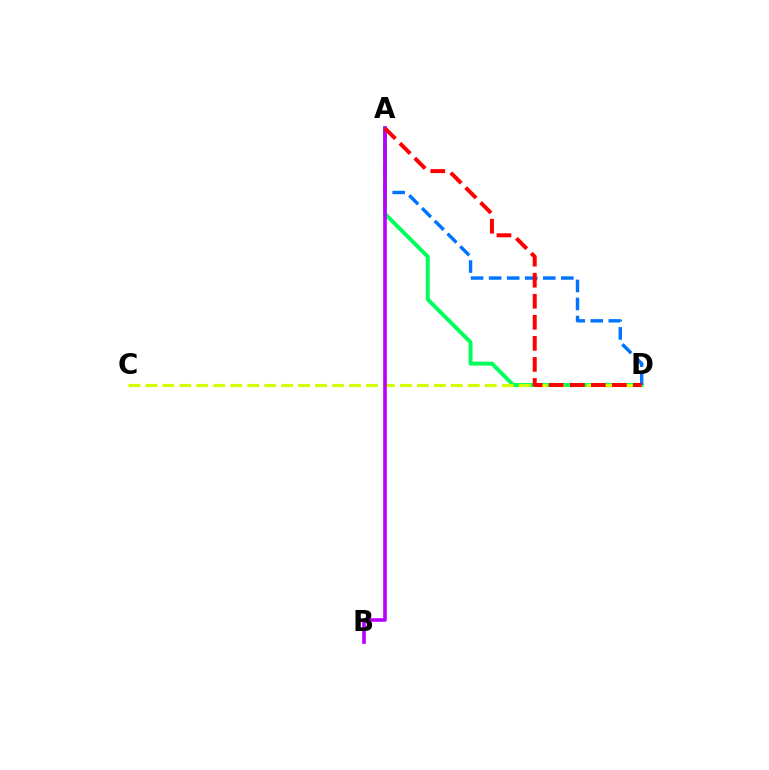{('A', 'D'): [{'color': '#00ff5c', 'line_style': 'solid', 'thickness': 2.83}, {'color': '#0074ff', 'line_style': 'dashed', 'thickness': 2.45}, {'color': '#ff0000', 'line_style': 'dashed', 'thickness': 2.86}], ('C', 'D'): [{'color': '#d1ff00', 'line_style': 'dashed', 'thickness': 2.31}], ('A', 'B'): [{'color': '#b900ff', 'line_style': 'solid', 'thickness': 2.6}]}